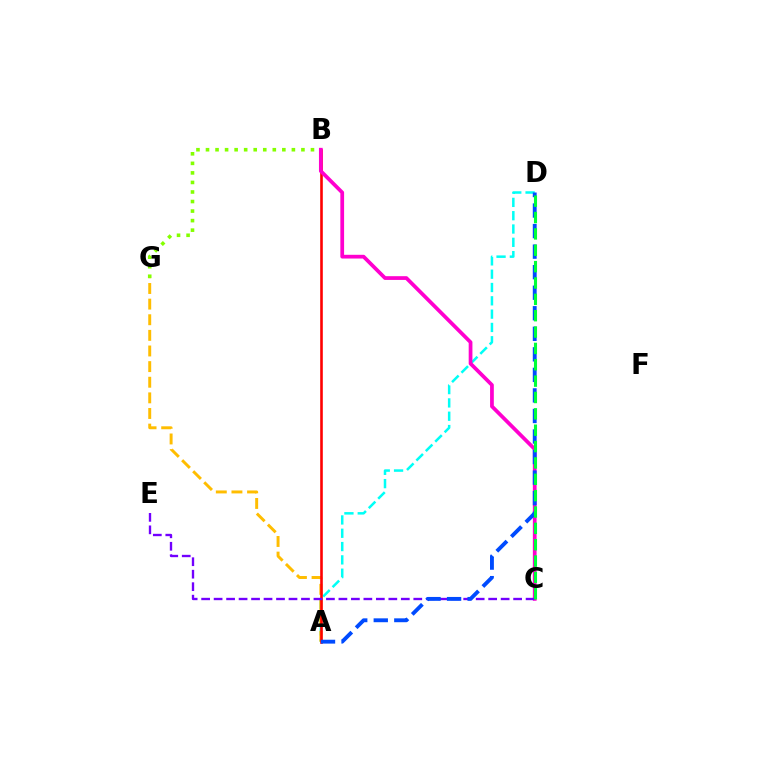{('A', 'D'): [{'color': '#00fff6', 'line_style': 'dashed', 'thickness': 1.81}, {'color': '#004bff', 'line_style': 'dashed', 'thickness': 2.79}], ('A', 'G'): [{'color': '#ffbd00', 'line_style': 'dashed', 'thickness': 2.12}], ('A', 'B'): [{'color': '#ff0000', 'line_style': 'solid', 'thickness': 1.88}], ('B', 'G'): [{'color': '#84ff00', 'line_style': 'dotted', 'thickness': 2.59}], ('B', 'C'): [{'color': '#ff00cf', 'line_style': 'solid', 'thickness': 2.69}], ('C', 'E'): [{'color': '#7200ff', 'line_style': 'dashed', 'thickness': 1.7}], ('C', 'D'): [{'color': '#00ff39', 'line_style': 'dashed', 'thickness': 2.22}]}